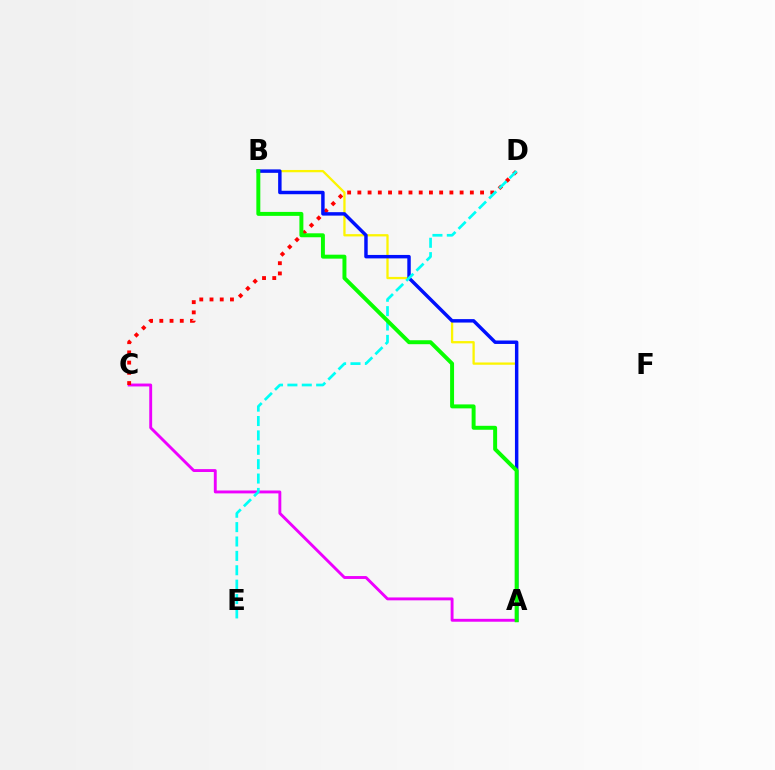{('A', 'C'): [{'color': '#ee00ff', 'line_style': 'solid', 'thickness': 2.08}], ('C', 'D'): [{'color': '#ff0000', 'line_style': 'dotted', 'thickness': 2.78}], ('A', 'B'): [{'color': '#fcf500', 'line_style': 'solid', 'thickness': 1.65}, {'color': '#0010ff', 'line_style': 'solid', 'thickness': 2.48}, {'color': '#08ff00', 'line_style': 'solid', 'thickness': 2.85}], ('D', 'E'): [{'color': '#00fff6', 'line_style': 'dashed', 'thickness': 1.95}]}